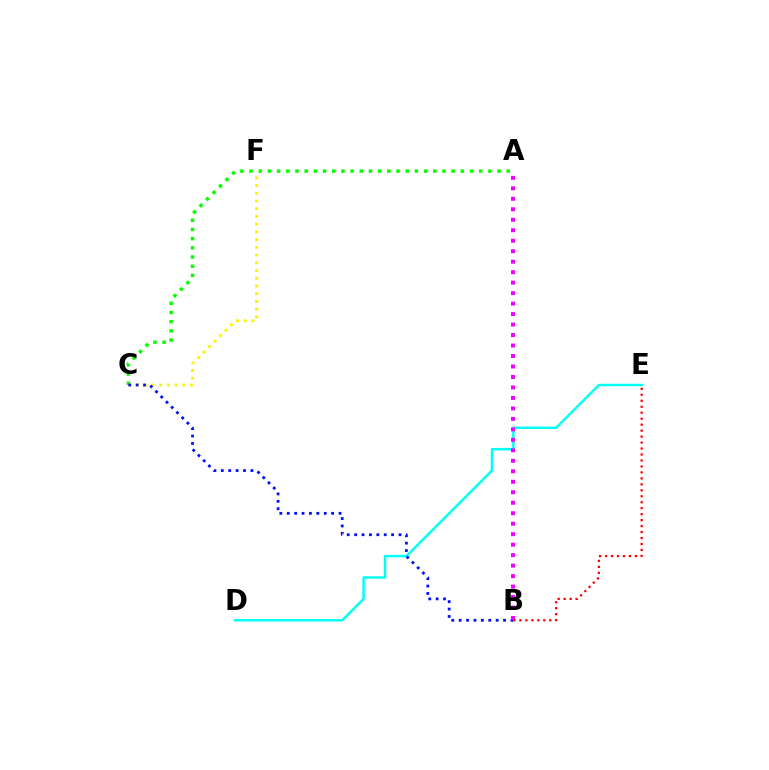{('D', 'E'): [{'color': '#00fff6', 'line_style': 'solid', 'thickness': 1.77}], ('A', 'C'): [{'color': '#08ff00', 'line_style': 'dotted', 'thickness': 2.5}], ('C', 'F'): [{'color': '#fcf500', 'line_style': 'dotted', 'thickness': 2.1}], ('B', 'C'): [{'color': '#0010ff', 'line_style': 'dotted', 'thickness': 2.01}], ('A', 'B'): [{'color': '#ee00ff', 'line_style': 'dotted', 'thickness': 2.85}], ('B', 'E'): [{'color': '#ff0000', 'line_style': 'dotted', 'thickness': 1.62}]}